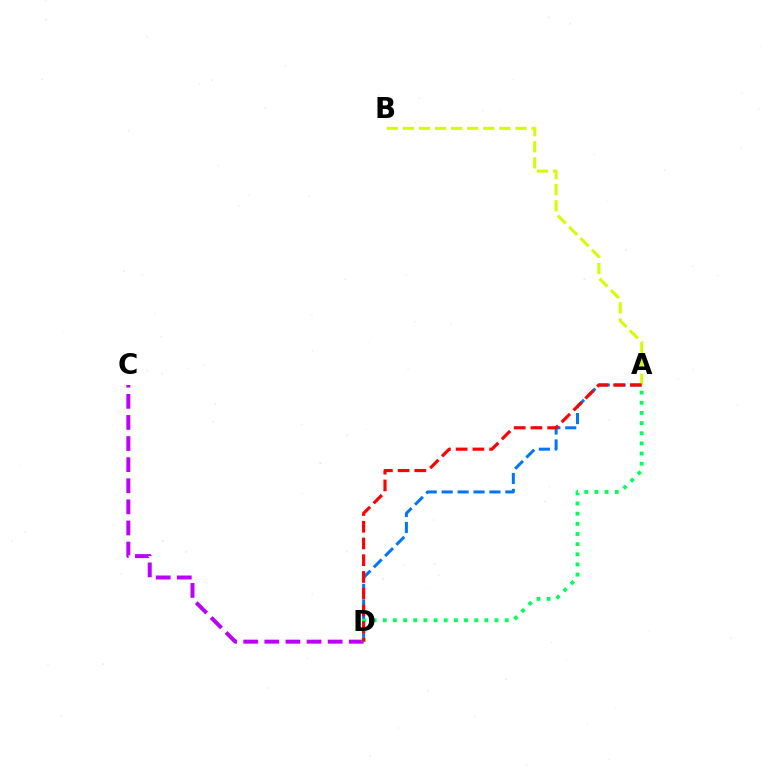{('C', 'D'): [{'color': '#b900ff', 'line_style': 'dashed', 'thickness': 2.87}], ('A', 'D'): [{'color': '#0074ff', 'line_style': 'dashed', 'thickness': 2.16}, {'color': '#00ff5c', 'line_style': 'dotted', 'thickness': 2.76}, {'color': '#ff0000', 'line_style': 'dashed', 'thickness': 2.27}], ('A', 'B'): [{'color': '#d1ff00', 'line_style': 'dashed', 'thickness': 2.18}]}